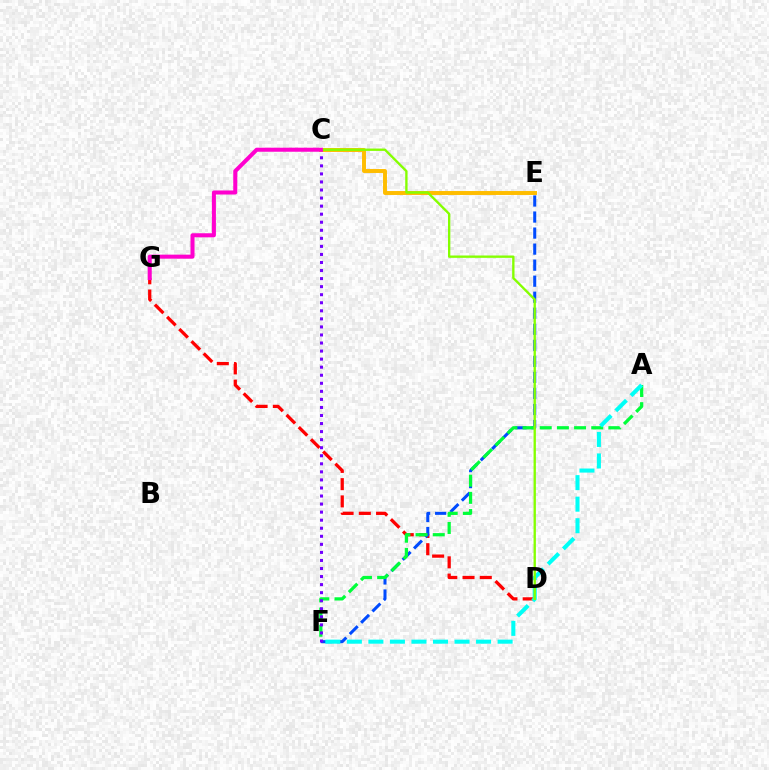{('D', 'G'): [{'color': '#ff0000', 'line_style': 'dashed', 'thickness': 2.34}], ('E', 'F'): [{'color': '#004bff', 'line_style': 'dashed', 'thickness': 2.18}], ('C', 'E'): [{'color': '#ffbd00', 'line_style': 'solid', 'thickness': 2.83}], ('A', 'F'): [{'color': '#00ff39', 'line_style': 'dashed', 'thickness': 2.33}, {'color': '#00fff6', 'line_style': 'dashed', 'thickness': 2.93}], ('C', 'D'): [{'color': '#84ff00', 'line_style': 'solid', 'thickness': 1.69}], ('C', 'F'): [{'color': '#7200ff', 'line_style': 'dotted', 'thickness': 2.19}], ('C', 'G'): [{'color': '#ff00cf', 'line_style': 'solid', 'thickness': 2.91}]}